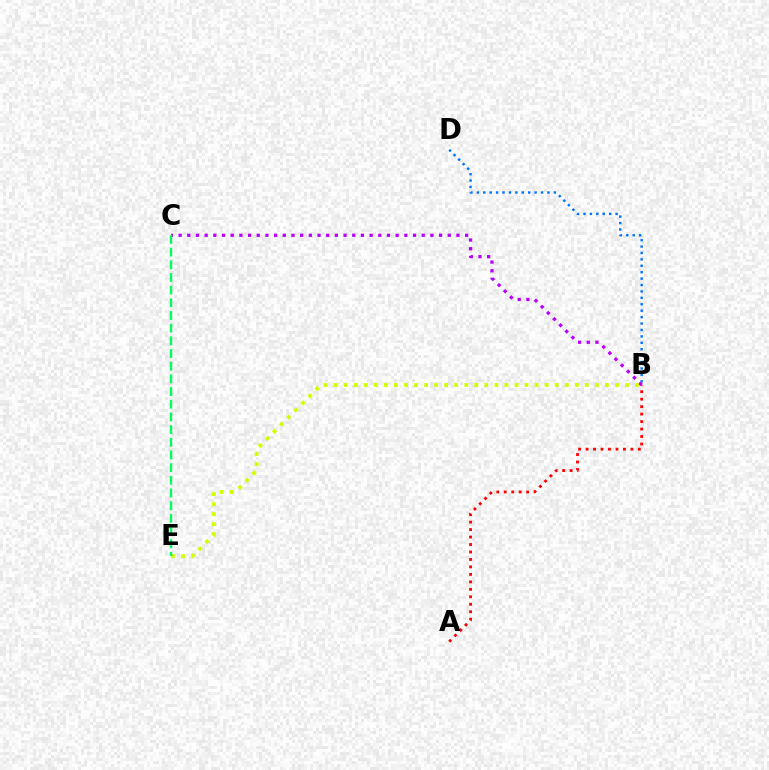{('A', 'B'): [{'color': '#ff0000', 'line_style': 'dotted', 'thickness': 2.03}], ('B', 'D'): [{'color': '#0074ff', 'line_style': 'dotted', 'thickness': 1.74}], ('B', 'C'): [{'color': '#b900ff', 'line_style': 'dotted', 'thickness': 2.36}], ('B', 'E'): [{'color': '#d1ff00', 'line_style': 'dotted', 'thickness': 2.73}], ('C', 'E'): [{'color': '#00ff5c', 'line_style': 'dashed', 'thickness': 1.72}]}